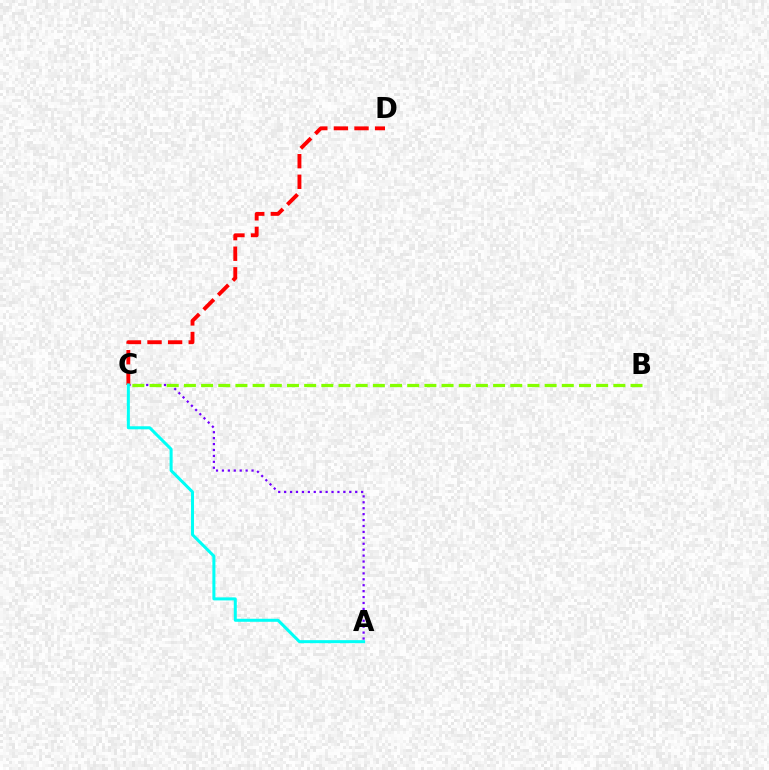{('A', 'C'): [{'color': '#7200ff', 'line_style': 'dotted', 'thickness': 1.61}, {'color': '#00fff6', 'line_style': 'solid', 'thickness': 2.18}], ('C', 'D'): [{'color': '#ff0000', 'line_style': 'dashed', 'thickness': 2.8}], ('B', 'C'): [{'color': '#84ff00', 'line_style': 'dashed', 'thickness': 2.33}]}